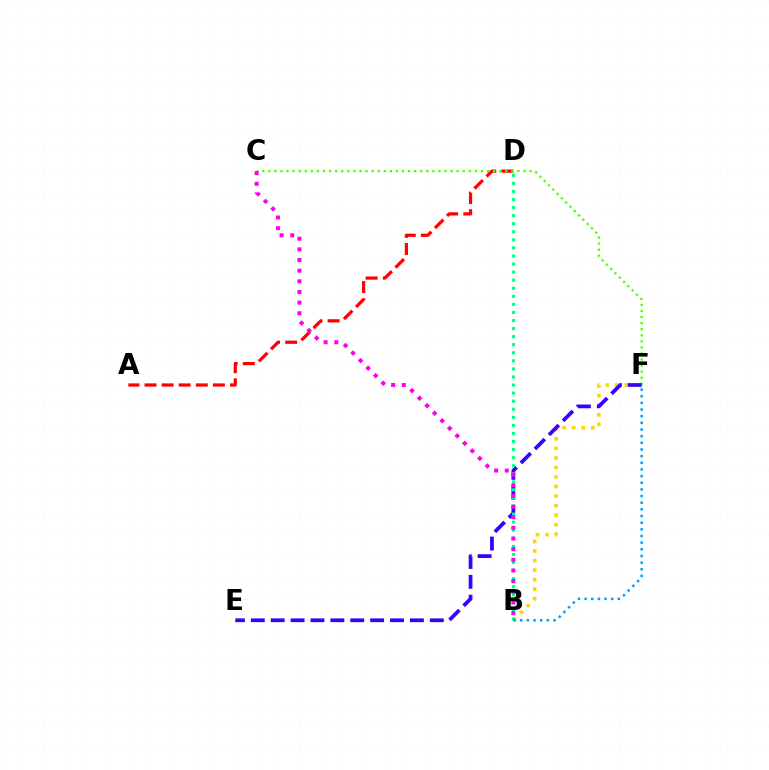{('A', 'D'): [{'color': '#ff0000', 'line_style': 'dashed', 'thickness': 2.32}], ('C', 'F'): [{'color': '#4fff00', 'line_style': 'dotted', 'thickness': 1.65}], ('B', 'F'): [{'color': '#ffd500', 'line_style': 'dotted', 'thickness': 2.59}, {'color': '#009eff', 'line_style': 'dotted', 'thickness': 1.81}], ('E', 'F'): [{'color': '#3700ff', 'line_style': 'dashed', 'thickness': 2.7}], ('B', 'D'): [{'color': '#00ff86', 'line_style': 'dotted', 'thickness': 2.19}], ('B', 'C'): [{'color': '#ff00ed', 'line_style': 'dotted', 'thickness': 2.89}]}